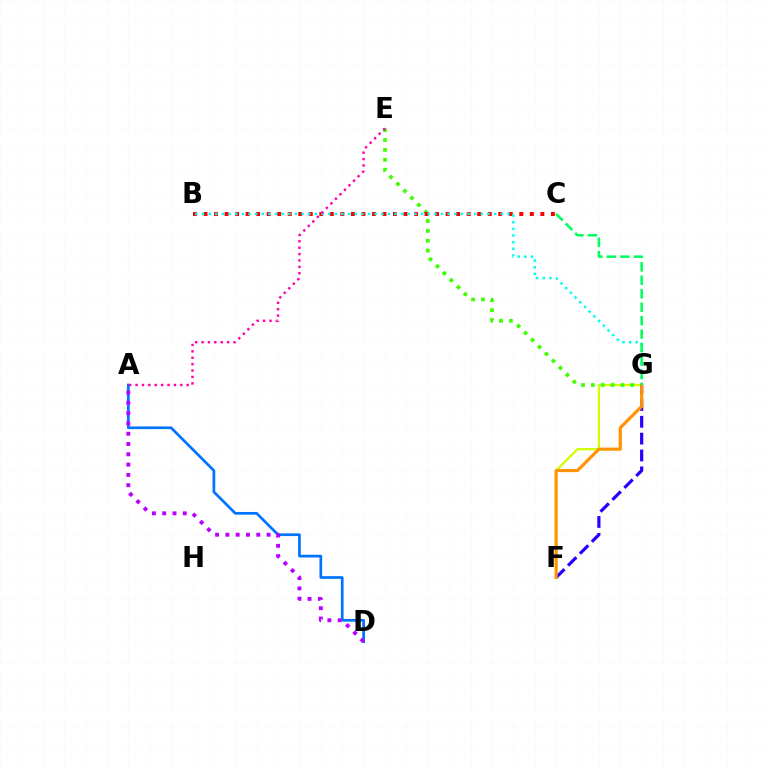{('F', 'G'): [{'color': '#d1ff00', 'line_style': 'solid', 'thickness': 1.62}, {'color': '#2500ff', 'line_style': 'dashed', 'thickness': 2.29}, {'color': '#ff9400', 'line_style': 'solid', 'thickness': 2.27}], ('E', 'G'): [{'color': '#3dff00', 'line_style': 'dotted', 'thickness': 2.68}], ('A', 'D'): [{'color': '#0074ff', 'line_style': 'solid', 'thickness': 1.95}, {'color': '#b900ff', 'line_style': 'dotted', 'thickness': 2.8}], ('B', 'C'): [{'color': '#ff0000', 'line_style': 'dotted', 'thickness': 2.86}], ('B', 'G'): [{'color': '#00fff6', 'line_style': 'dotted', 'thickness': 1.8}], ('A', 'E'): [{'color': '#ff00ac', 'line_style': 'dotted', 'thickness': 1.74}], ('C', 'G'): [{'color': '#00ff5c', 'line_style': 'dashed', 'thickness': 1.83}]}